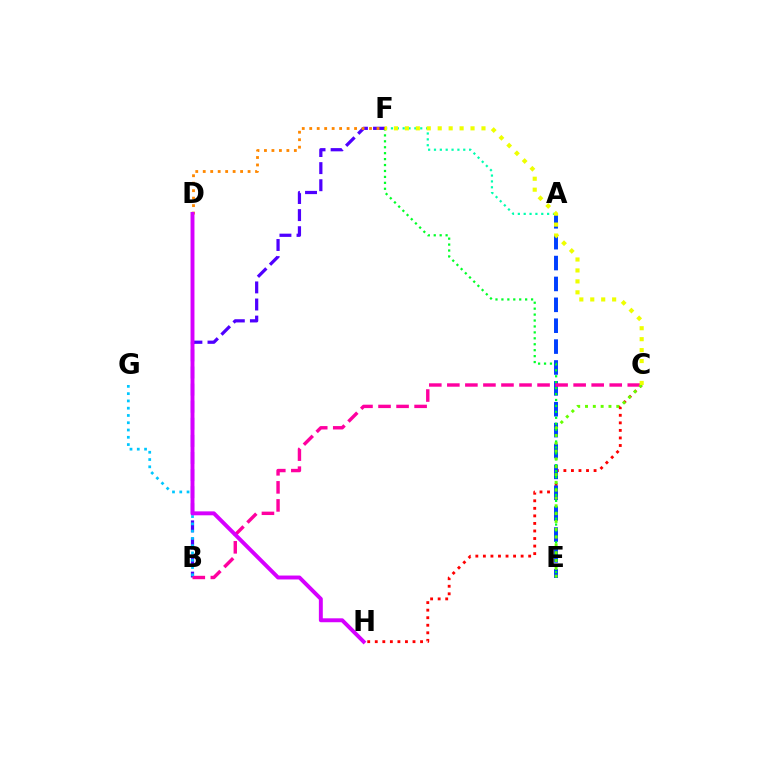{('B', 'F'): [{'color': '#4f00ff', 'line_style': 'dashed', 'thickness': 2.32}], ('C', 'H'): [{'color': '#ff0000', 'line_style': 'dotted', 'thickness': 2.05}], ('A', 'F'): [{'color': '#00ffaf', 'line_style': 'dotted', 'thickness': 1.59}], ('A', 'E'): [{'color': '#003fff', 'line_style': 'dashed', 'thickness': 2.84}], ('E', 'F'): [{'color': '#00ff27', 'line_style': 'dotted', 'thickness': 1.61}], ('B', 'C'): [{'color': '#ff00a0', 'line_style': 'dashed', 'thickness': 2.45}], ('D', 'F'): [{'color': '#ff8800', 'line_style': 'dotted', 'thickness': 2.03}], ('B', 'G'): [{'color': '#00c7ff', 'line_style': 'dotted', 'thickness': 1.98}], ('C', 'E'): [{'color': '#66ff00', 'line_style': 'dotted', 'thickness': 2.12}], ('C', 'F'): [{'color': '#eeff00', 'line_style': 'dotted', 'thickness': 2.97}], ('D', 'H'): [{'color': '#d600ff', 'line_style': 'solid', 'thickness': 2.83}]}